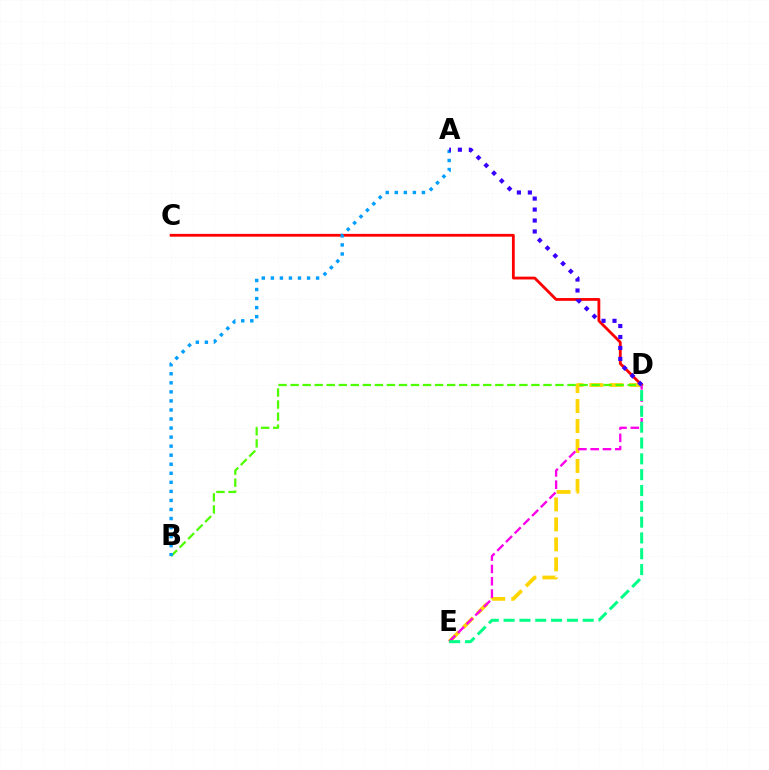{('C', 'D'): [{'color': '#ff0000', 'line_style': 'solid', 'thickness': 2.02}], ('D', 'E'): [{'color': '#ffd500', 'line_style': 'dashed', 'thickness': 2.71}, {'color': '#ff00ed', 'line_style': 'dashed', 'thickness': 1.67}, {'color': '#00ff86', 'line_style': 'dashed', 'thickness': 2.15}], ('B', 'D'): [{'color': '#4fff00', 'line_style': 'dashed', 'thickness': 1.64}], ('A', 'B'): [{'color': '#009eff', 'line_style': 'dotted', 'thickness': 2.46}], ('A', 'D'): [{'color': '#3700ff', 'line_style': 'dotted', 'thickness': 2.98}]}